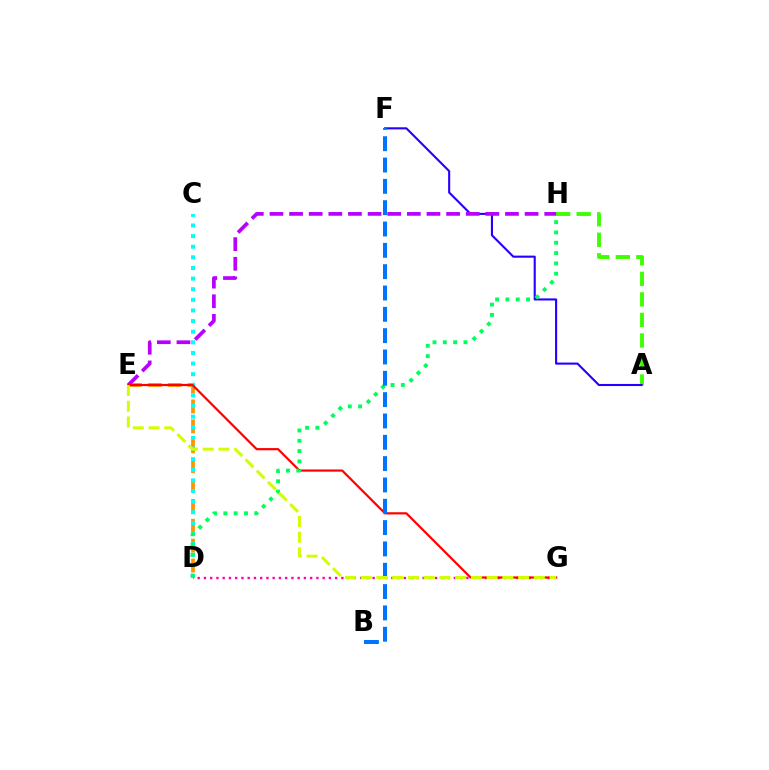{('A', 'H'): [{'color': '#3dff00', 'line_style': 'dashed', 'thickness': 2.79}], ('D', 'E'): [{'color': '#ff9400', 'line_style': 'dashed', 'thickness': 2.7}], ('A', 'F'): [{'color': '#2500ff', 'line_style': 'solid', 'thickness': 1.51}], ('C', 'D'): [{'color': '#00fff6', 'line_style': 'dotted', 'thickness': 2.89}], ('E', 'H'): [{'color': '#b900ff', 'line_style': 'dashed', 'thickness': 2.67}], ('D', 'G'): [{'color': '#ff00ac', 'line_style': 'dotted', 'thickness': 1.7}], ('E', 'G'): [{'color': '#ff0000', 'line_style': 'solid', 'thickness': 1.58}, {'color': '#d1ff00', 'line_style': 'dashed', 'thickness': 2.14}], ('D', 'H'): [{'color': '#00ff5c', 'line_style': 'dotted', 'thickness': 2.8}], ('B', 'F'): [{'color': '#0074ff', 'line_style': 'dashed', 'thickness': 2.9}]}